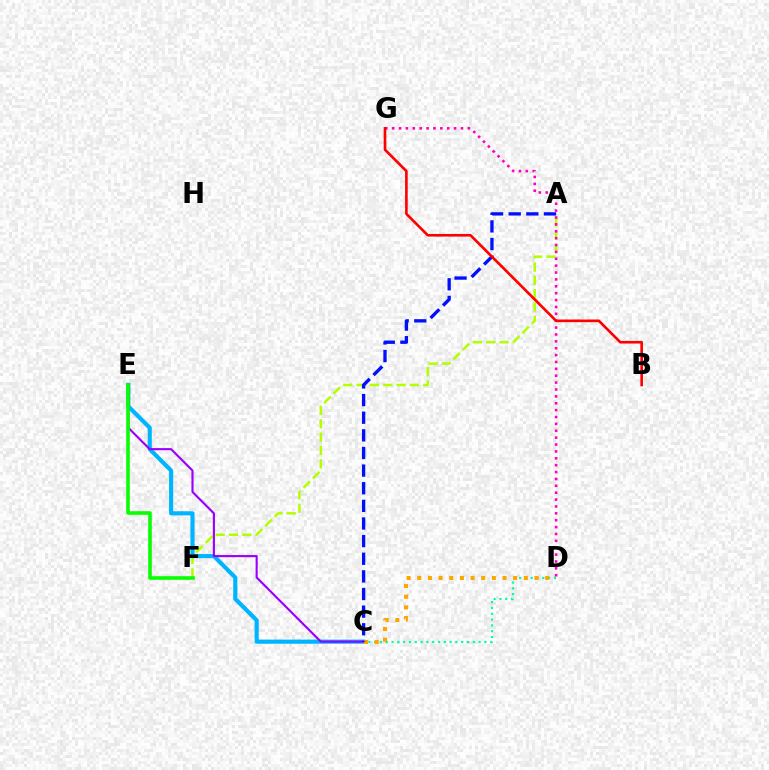{('A', 'F'): [{'color': '#b3ff00', 'line_style': 'dashed', 'thickness': 1.81}], ('C', 'E'): [{'color': '#00b5ff', 'line_style': 'solid', 'thickness': 2.98}, {'color': '#9b00ff', 'line_style': 'solid', 'thickness': 1.55}], ('C', 'D'): [{'color': '#00ff9d', 'line_style': 'dotted', 'thickness': 1.58}, {'color': '#ffa500', 'line_style': 'dotted', 'thickness': 2.9}], ('E', 'F'): [{'color': '#08ff00', 'line_style': 'solid', 'thickness': 2.58}], ('A', 'C'): [{'color': '#0010ff', 'line_style': 'dashed', 'thickness': 2.39}], ('D', 'G'): [{'color': '#ff00bd', 'line_style': 'dotted', 'thickness': 1.87}], ('B', 'G'): [{'color': '#ff0000', 'line_style': 'solid', 'thickness': 1.89}]}